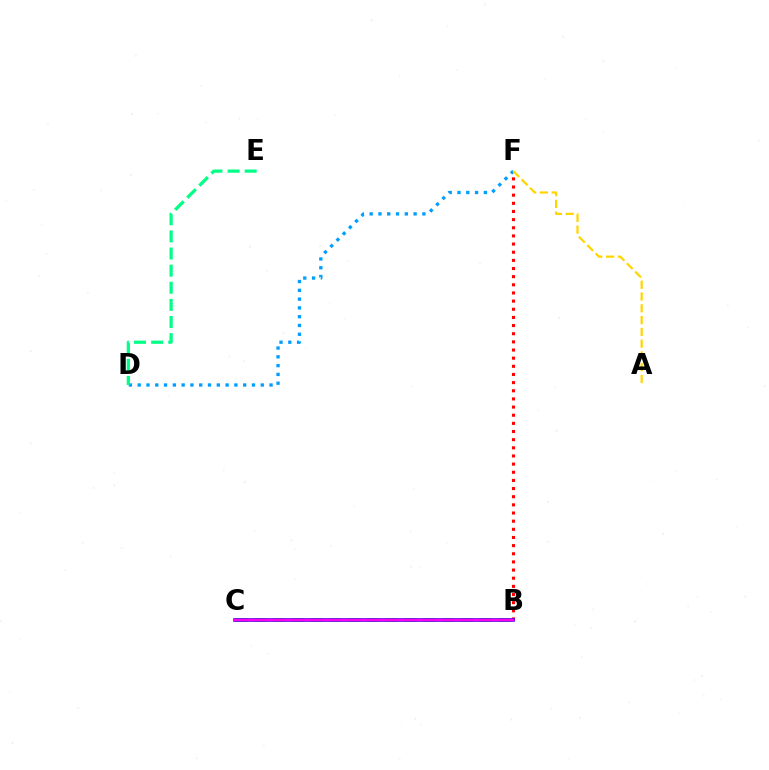{('B', 'F'): [{'color': '#ff0000', 'line_style': 'dotted', 'thickness': 2.21}], ('D', 'F'): [{'color': '#009eff', 'line_style': 'dotted', 'thickness': 2.39}], ('B', 'C'): [{'color': '#4fff00', 'line_style': 'dashed', 'thickness': 2.55}, {'color': '#3700ff', 'line_style': 'solid', 'thickness': 2.58}, {'color': '#ff00ed', 'line_style': 'solid', 'thickness': 1.8}], ('A', 'F'): [{'color': '#ffd500', 'line_style': 'dashed', 'thickness': 1.6}], ('D', 'E'): [{'color': '#00ff86', 'line_style': 'dashed', 'thickness': 2.33}]}